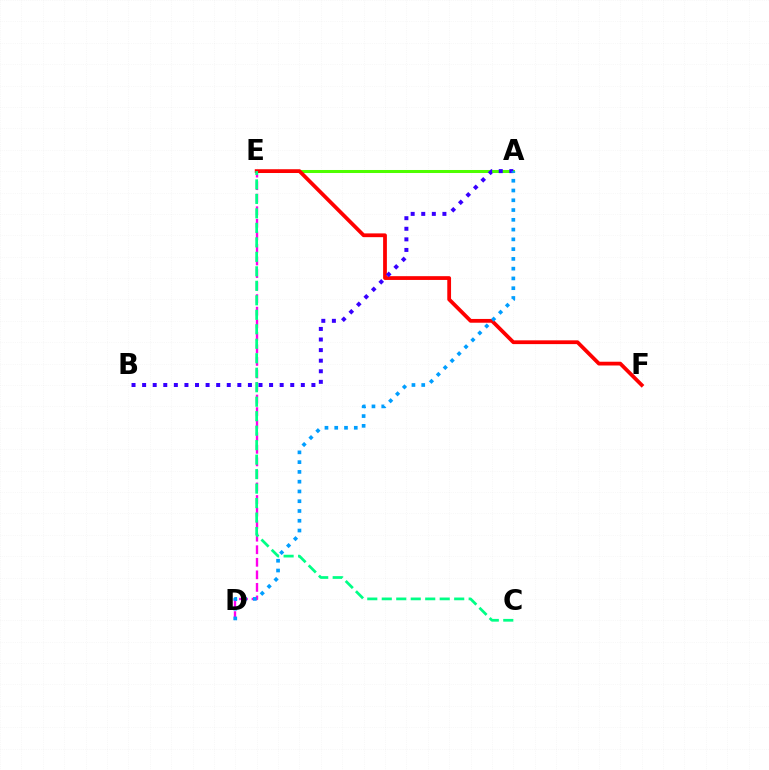{('A', 'E'): [{'color': '#ffd500', 'line_style': 'dashed', 'thickness': 1.88}, {'color': '#4fff00', 'line_style': 'solid', 'thickness': 2.18}], ('D', 'E'): [{'color': '#ff00ed', 'line_style': 'dashed', 'thickness': 1.71}], ('E', 'F'): [{'color': '#ff0000', 'line_style': 'solid', 'thickness': 2.72}], ('A', 'B'): [{'color': '#3700ff', 'line_style': 'dotted', 'thickness': 2.87}], ('C', 'E'): [{'color': '#00ff86', 'line_style': 'dashed', 'thickness': 1.97}], ('A', 'D'): [{'color': '#009eff', 'line_style': 'dotted', 'thickness': 2.65}]}